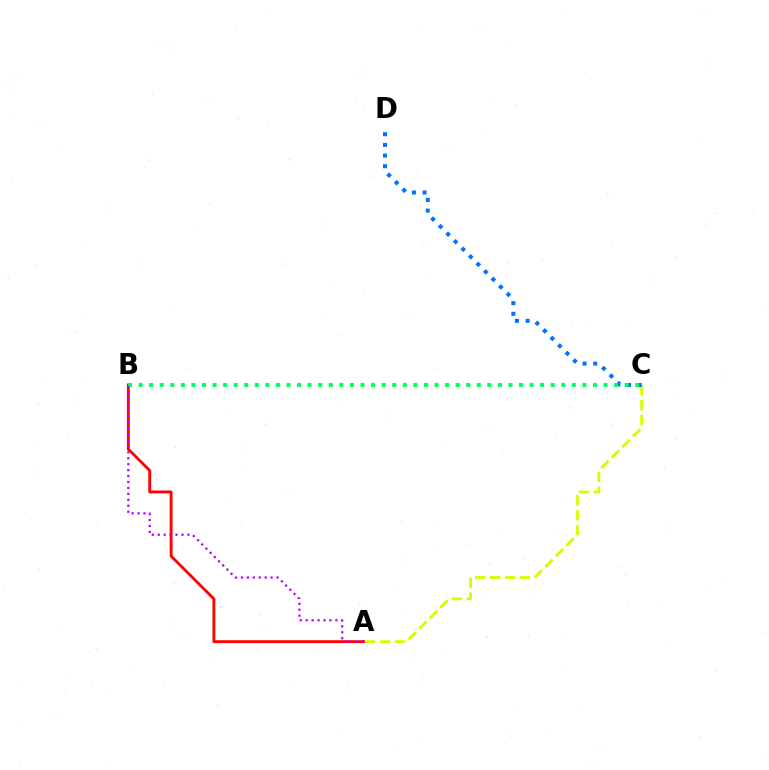{('A', 'B'): [{'color': '#ff0000', 'line_style': 'solid', 'thickness': 2.08}, {'color': '#b900ff', 'line_style': 'dotted', 'thickness': 1.61}], ('A', 'C'): [{'color': '#d1ff00', 'line_style': 'dashed', 'thickness': 2.03}], ('C', 'D'): [{'color': '#0074ff', 'line_style': 'dotted', 'thickness': 2.9}], ('B', 'C'): [{'color': '#00ff5c', 'line_style': 'dotted', 'thickness': 2.87}]}